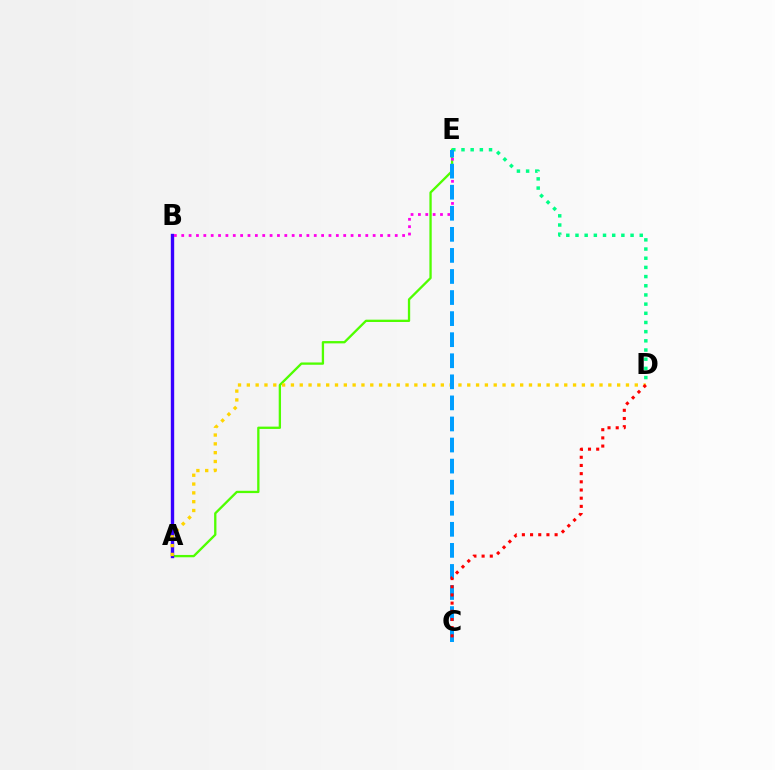{('A', 'E'): [{'color': '#4fff00', 'line_style': 'solid', 'thickness': 1.67}], ('D', 'E'): [{'color': '#00ff86', 'line_style': 'dotted', 'thickness': 2.49}], ('A', 'B'): [{'color': '#3700ff', 'line_style': 'solid', 'thickness': 2.43}], ('B', 'E'): [{'color': '#ff00ed', 'line_style': 'dotted', 'thickness': 2.0}], ('A', 'D'): [{'color': '#ffd500', 'line_style': 'dotted', 'thickness': 2.4}], ('C', 'E'): [{'color': '#009eff', 'line_style': 'dashed', 'thickness': 2.86}], ('C', 'D'): [{'color': '#ff0000', 'line_style': 'dotted', 'thickness': 2.22}]}